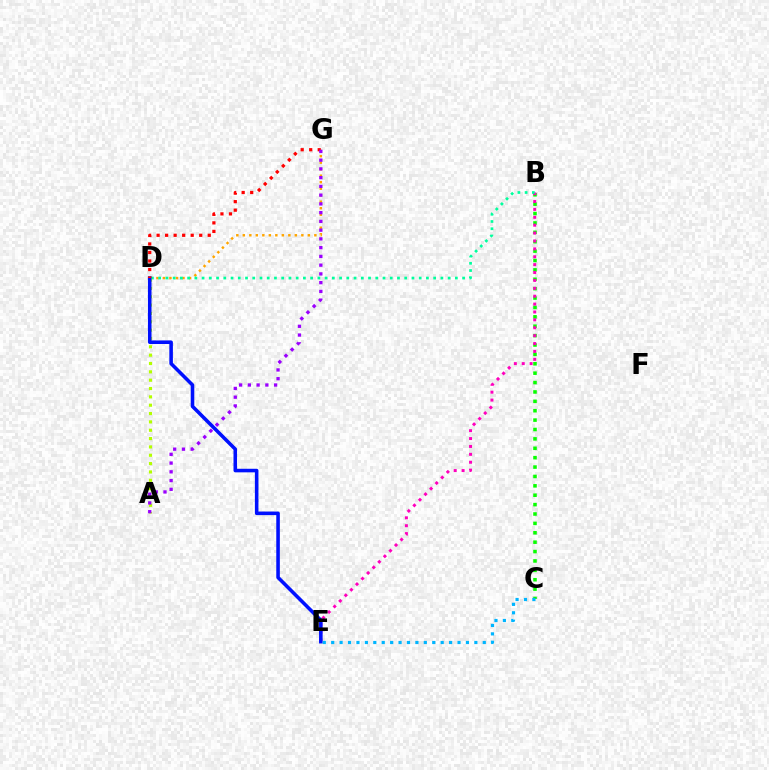{('B', 'C'): [{'color': '#08ff00', 'line_style': 'dotted', 'thickness': 2.55}], ('B', 'E'): [{'color': '#ff00bd', 'line_style': 'dotted', 'thickness': 2.14}], ('D', 'G'): [{'color': '#ffa500', 'line_style': 'dotted', 'thickness': 1.77}, {'color': '#ff0000', 'line_style': 'dotted', 'thickness': 2.32}], ('B', 'D'): [{'color': '#00ff9d', 'line_style': 'dotted', 'thickness': 1.97}], ('A', 'D'): [{'color': '#b3ff00', 'line_style': 'dotted', 'thickness': 2.27}], ('D', 'E'): [{'color': '#0010ff', 'line_style': 'solid', 'thickness': 2.57}], ('C', 'E'): [{'color': '#00b5ff', 'line_style': 'dotted', 'thickness': 2.29}], ('A', 'G'): [{'color': '#9b00ff', 'line_style': 'dotted', 'thickness': 2.38}]}